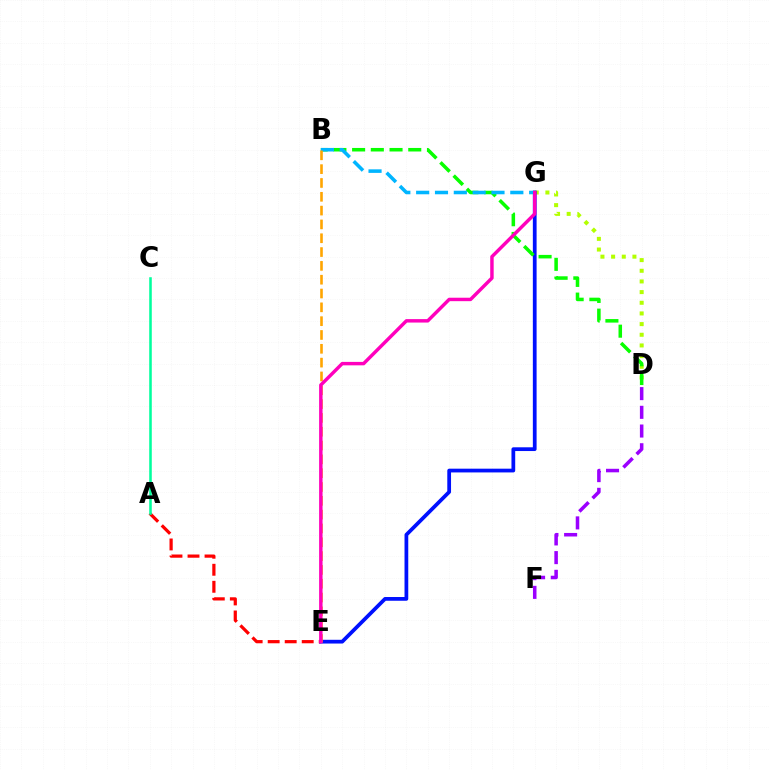{('D', 'G'): [{'color': '#b3ff00', 'line_style': 'dotted', 'thickness': 2.9}], ('E', 'G'): [{'color': '#0010ff', 'line_style': 'solid', 'thickness': 2.7}, {'color': '#ff00bd', 'line_style': 'solid', 'thickness': 2.48}], ('A', 'E'): [{'color': '#ff0000', 'line_style': 'dashed', 'thickness': 2.31}], ('A', 'C'): [{'color': '#00ff9d', 'line_style': 'solid', 'thickness': 1.84}], ('B', 'D'): [{'color': '#08ff00', 'line_style': 'dashed', 'thickness': 2.54}], ('B', 'G'): [{'color': '#00b5ff', 'line_style': 'dashed', 'thickness': 2.56}], ('B', 'E'): [{'color': '#ffa500', 'line_style': 'dashed', 'thickness': 1.88}], ('D', 'F'): [{'color': '#9b00ff', 'line_style': 'dashed', 'thickness': 2.54}]}